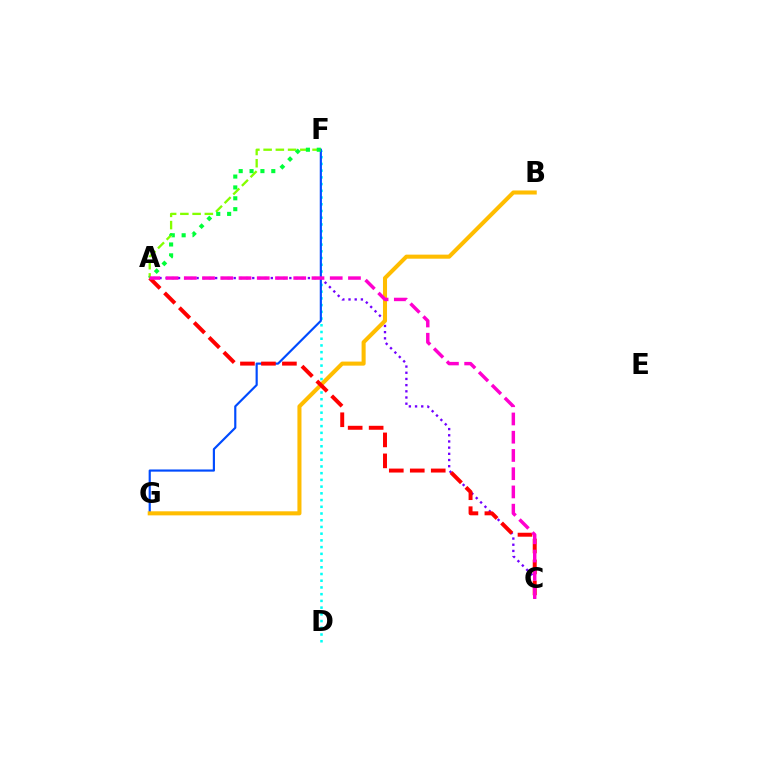{('A', 'C'): [{'color': '#7200ff', 'line_style': 'dotted', 'thickness': 1.68}, {'color': '#ff0000', 'line_style': 'dashed', 'thickness': 2.85}, {'color': '#ff00cf', 'line_style': 'dashed', 'thickness': 2.48}], ('D', 'F'): [{'color': '#00fff6', 'line_style': 'dotted', 'thickness': 1.83}], ('A', 'F'): [{'color': '#84ff00', 'line_style': 'dashed', 'thickness': 1.66}, {'color': '#00ff39', 'line_style': 'dotted', 'thickness': 2.95}], ('F', 'G'): [{'color': '#004bff', 'line_style': 'solid', 'thickness': 1.56}], ('B', 'G'): [{'color': '#ffbd00', 'line_style': 'solid', 'thickness': 2.92}]}